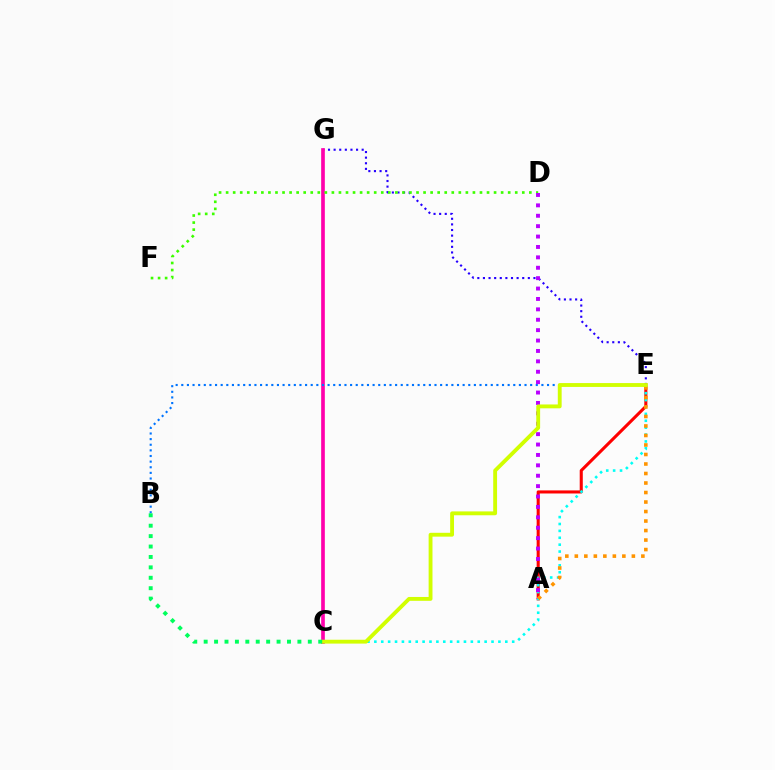{('A', 'E'): [{'color': '#ff0000', 'line_style': 'solid', 'thickness': 2.21}, {'color': '#ff9400', 'line_style': 'dotted', 'thickness': 2.58}], ('C', 'E'): [{'color': '#00fff6', 'line_style': 'dotted', 'thickness': 1.87}, {'color': '#d1ff00', 'line_style': 'solid', 'thickness': 2.77}], ('E', 'G'): [{'color': '#2500ff', 'line_style': 'dotted', 'thickness': 1.52}], ('C', 'G'): [{'color': '#ff00ac', 'line_style': 'solid', 'thickness': 2.65}], ('D', 'F'): [{'color': '#3dff00', 'line_style': 'dotted', 'thickness': 1.92}], ('B', 'E'): [{'color': '#0074ff', 'line_style': 'dotted', 'thickness': 1.53}], ('A', 'D'): [{'color': '#b900ff', 'line_style': 'dotted', 'thickness': 2.83}], ('B', 'C'): [{'color': '#00ff5c', 'line_style': 'dotted', 'thickness': 2.83}]}